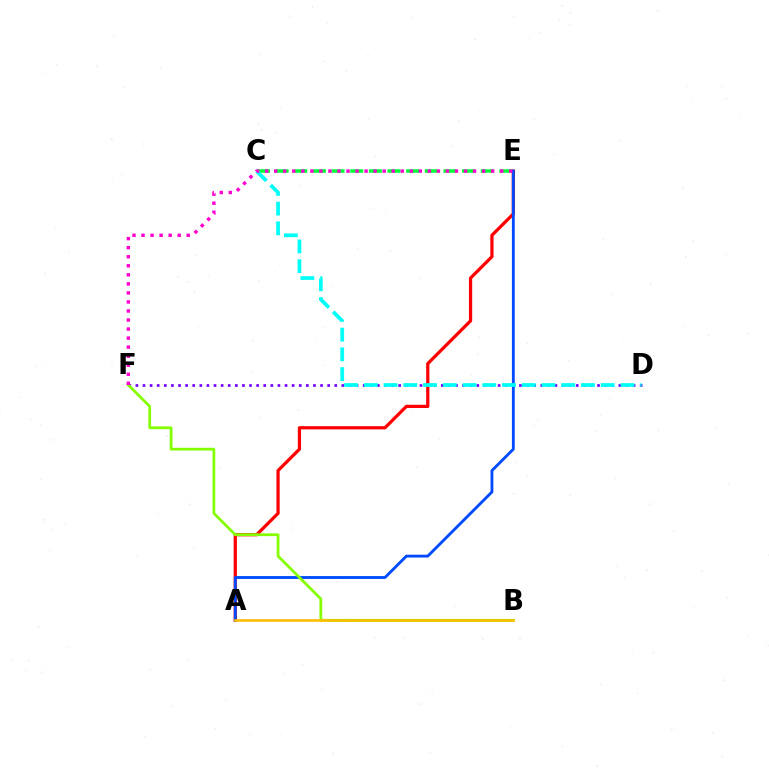{('D', 'F'): [{'color': '#7200ff', 'line_style': 'dotted', 'thickness': 1.93}], ('A', 'E'): [{'color': '#ff0000', 'line_style': 'solid', 'thickness': 2.34}, {'color': '#004bff', 'line_style': 'solid', 'thickness': 2.06}], ('C', 'E'): [{'color': '#00ff39', 'line_style': 'dashed', 'thickness': 2.53}], ('B', 'F'): [{'color': '#84ff00', 'line_style': 'solid', 'thickness': 1.98}], ('A', 'B'): [{'color': '#ffbd00', 'line_style': 'solid', 'thickness': 1.9}], ('C', 'D'): [{'color': '#00fff6', 'line_style': 'dashed', 'thickness': 2.68}], ('E', 'F'): [{'color': '#ff00cf', 'line_style': 'dotted', 'thickness': 2.46}]}